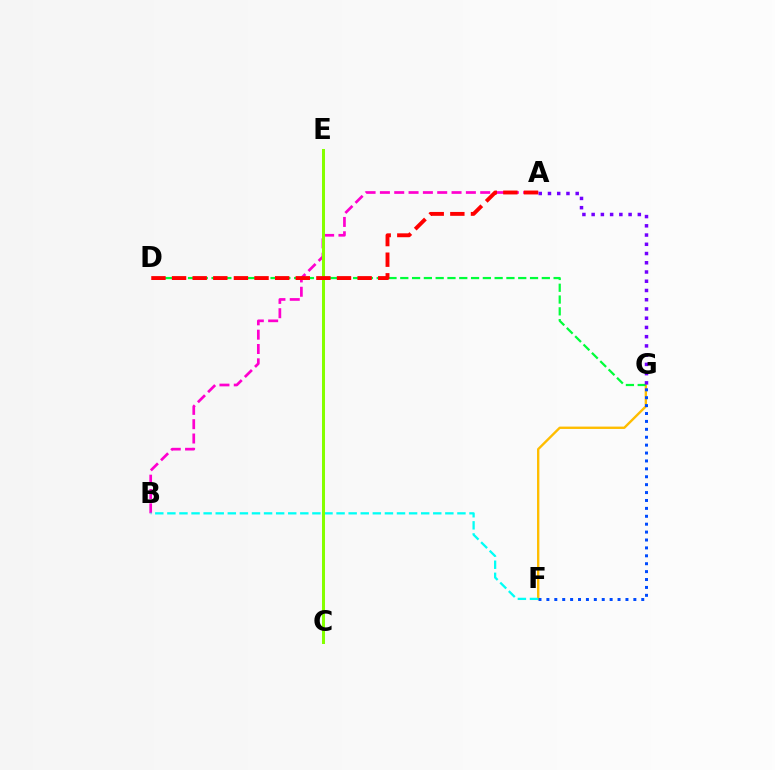{('F', 'G'): [{'color': '#ffbd00', 'line_style': 'solid', 'thickness': 1.71}, {'color': '#004bff', 'line_style': 'dotted', 'thickness': 2.15}], ('A', 'B'): [{'color': '#ff00cf', 'line_style': 'dashed', 'thickness': 1.95}], ('D', 'G'): [{'color': '#00ff39', 'line_style': 'dashed', 'thickness': 1.6}], ('B', 'F'): [{'color': '#00fff6', 'line_style': 'dashed', 'thickness': 1.64}], ('C', 'E'): [{'color': '#84ff00', 'line_style': 'solid', 'thickness': 2.17}], ('A', 'G'): [{'color': '#7200ff', 'line_style': 'dotted', 'thickness': 2.51}], ('A', 'D'): [{'color': '#ff0000', 'line_style': 'dashed', 'thickness': 2.8}]}